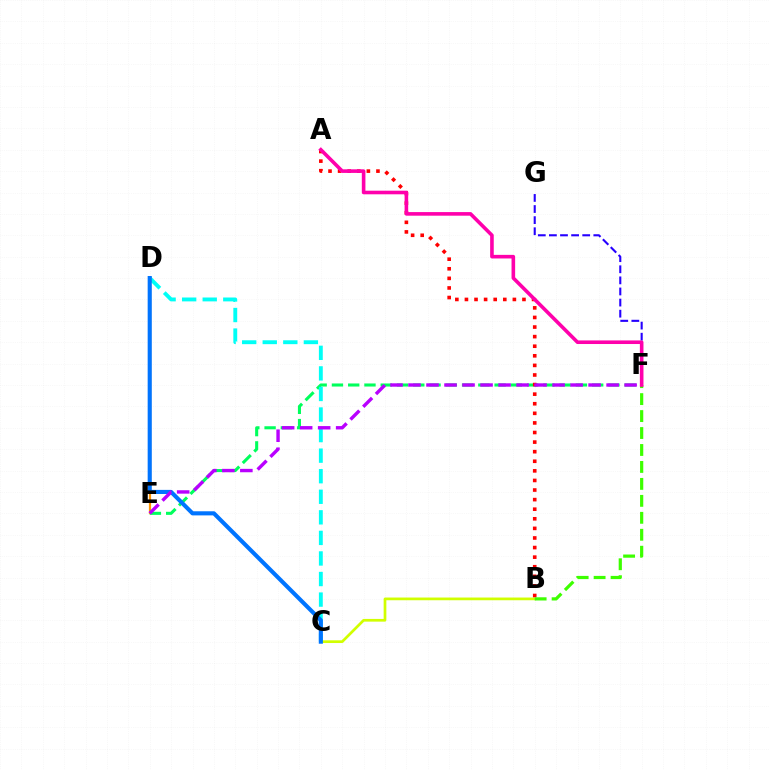{('E', 'F'): [{'color': '#00ff5c', 'line_style': 'dashed', 'thickness': 2.21}, {'color': '#b900ff', 'line_style': 'dashed', 'thickness': 2.45}], ('C', 'D'): [{'color': '#00fff6', 'line_style': 'dashed', 'thickness': 2.79}, {'color': '#0074ff', 'line_style': 'solid', 'thickness': 2.96}], ('B', 'C'): [{'color': '#d1ff00', 'line_style': 'solid', 'thickness': 1.95}], ('A', 'B'): [{'color': '#ff0000', 'line_style': 'dotted', 'thickness': 2.6}], ('D', 'E'): [{'color': '#ff9400', 'line_style': 'solid', 'thickness': 1.6}], ('F', 'G'): [{'color': '#2500ff', 'line_style': 'dashed', 'thickness': 1.51}], ('B', 'F'): [{'color': '#3dff00', 'line_style': 'dashed', 'thickness': 2.3}], ('A', 'F'): [{'color': '#ff00ac', 'line_style': 'solid', 'thickness': 2.6}]}